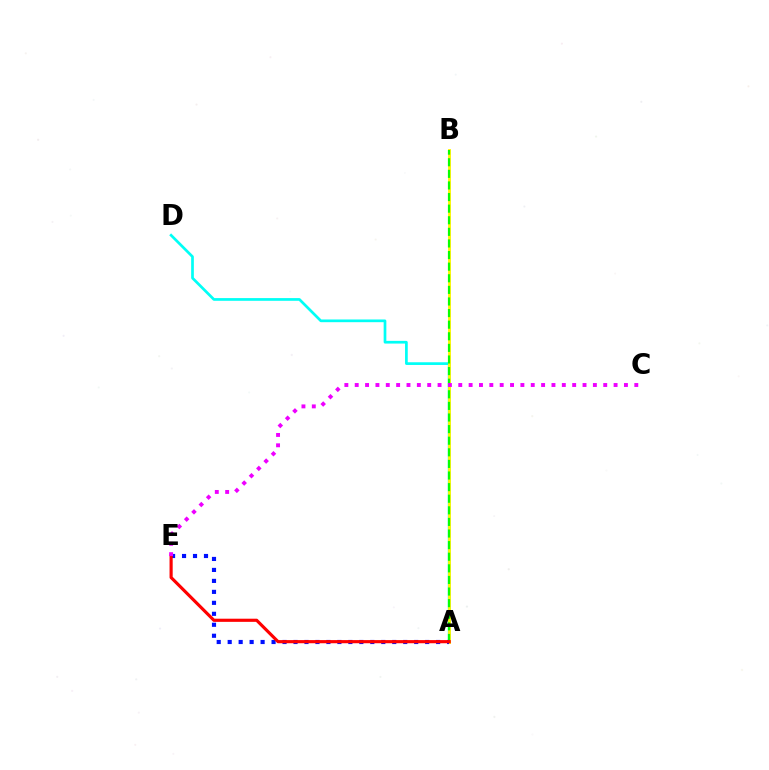{('A', 'D'): [{'color': '#00fff6', 'line_style': 'solid', 'thickness': 1.95}], ('A', 'B'): [{'color': '#fcf500', 'line_style': 'solid', 'thickness': 2.05}, {'color': '#08ff00', 'line_style': 'dashed', 'thickness': 1.58}], ('A', 'E'): [{'color': '#0010ff', 'line_style': 'dotted', 'thickness': 2.98}, {'color': '#ff0000', 'line_style': 'solid', 'thickness': 2.27}], ('C', 'E'): [{'color': '#ee00ff', 'line_style': 'dotted', 'thickness': 2.81}]}